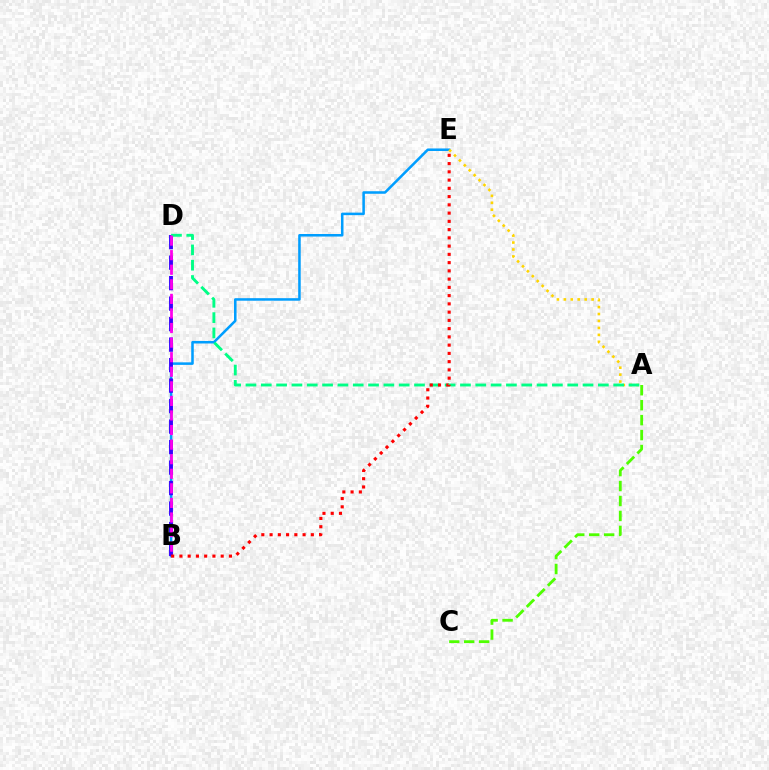{('B', 'E'): [{'color': '#009eff', 'line_style': 'solid', 'thickness': 1.83}, {'color': '#ff0000', 'line_style': 'dotted', 'thickness': 2.24}], ('A', 'C'): [{'color': '#4fff00', 'line_style': 'dashed', 'thickness': 2.03}], ('B', 'D'): [{'color': '#3700ff', 'line_style': 'dashed', 'thickness': 2.78}, {'color': '#ff00ed', 'line_style': 'dashed', 'thickness': 1.98}], ('A', 'E'): [{'color': '#ffd500', 'line_style': 'dotted', 'thickness': 1.89}], ('A', 'D'): [{'color': '#00ff86', 'line_style': 'dashed', 'thickness': 2.08}]}